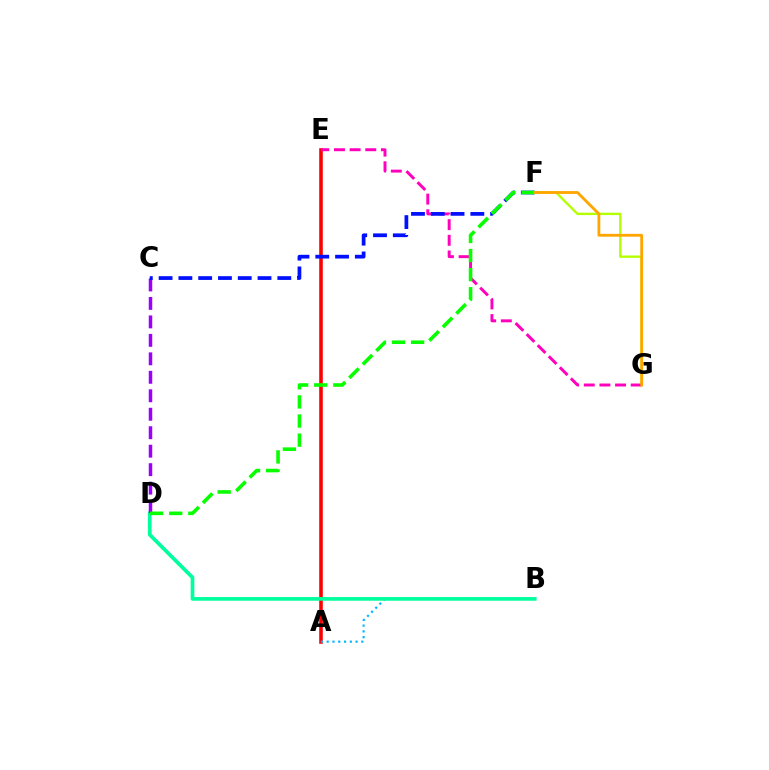{('A', 'E'): [{'color': '#ff0000', 'line_style': 'solid', 'thickness': 2.57}], ('A', 'B'): [{'color': '#00b5ff', 'line_style': 'dotted', 'thickness': 1.57}], ('F', 'G'): [{'color': '#b3ff00', 'line_style': 'solid', 'thickness': 1.7}, {'color': '#ffa500', 'line_style': 'solid', 'thickness': 2.02}], ('B', 'D'): [{'color': '#00ff9d', 'line_style': 'solid', 'thickness': 2.65}], ('E', 'G'): [{'color': '#ff00bd', 'line_style': 'dashed', 'thickness': 2.13}], ('C', 'D'): [{'color': '#9b00ff', 'line_style': 'dashed', 'thickness': 2.51}], ('C', 'F'): [{'color': '#0010ff', 'line_style': 'dashed', 'thickness': 2.69}], ('D', 'F'): [{'color': '#08ff00', 'line_style': 'dashed', 'thickness': 2.59}]}